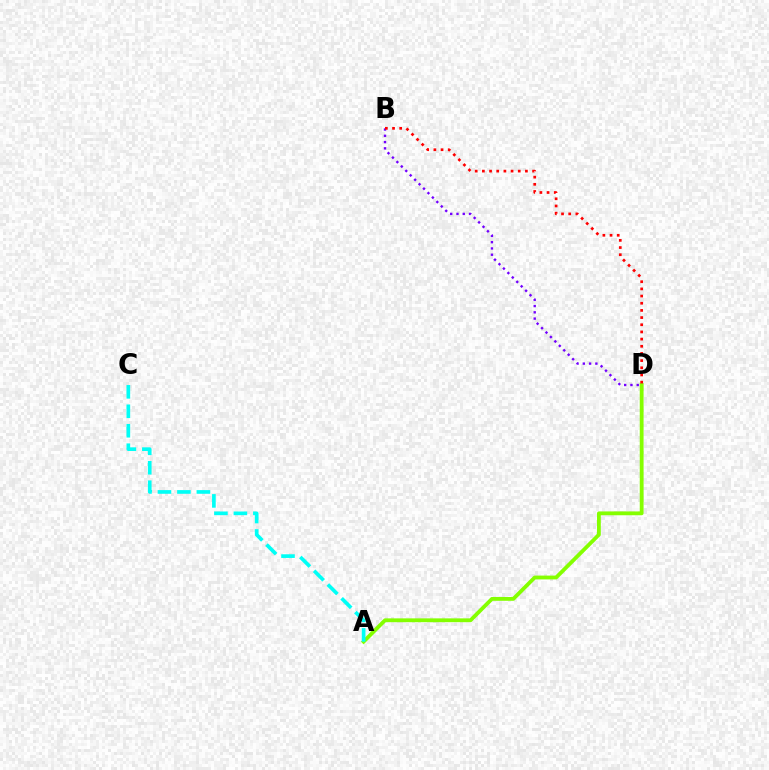{('A', 'D'): [{'color': '#84ff00', 'line_style': 'solid', 'thickness': 2.75}], ('A', 'C'): [{'color': '#00fff6', 'line_style': 'dashed', 'thickness': 2.64}], ('B', 'D'): [{'color': '#7200ff', 'line_style': 'dotted', 'thickness': 1.71}, {'color': '#ff0000', 'line_style': 'dotted', 'thickness': 1.95}]}